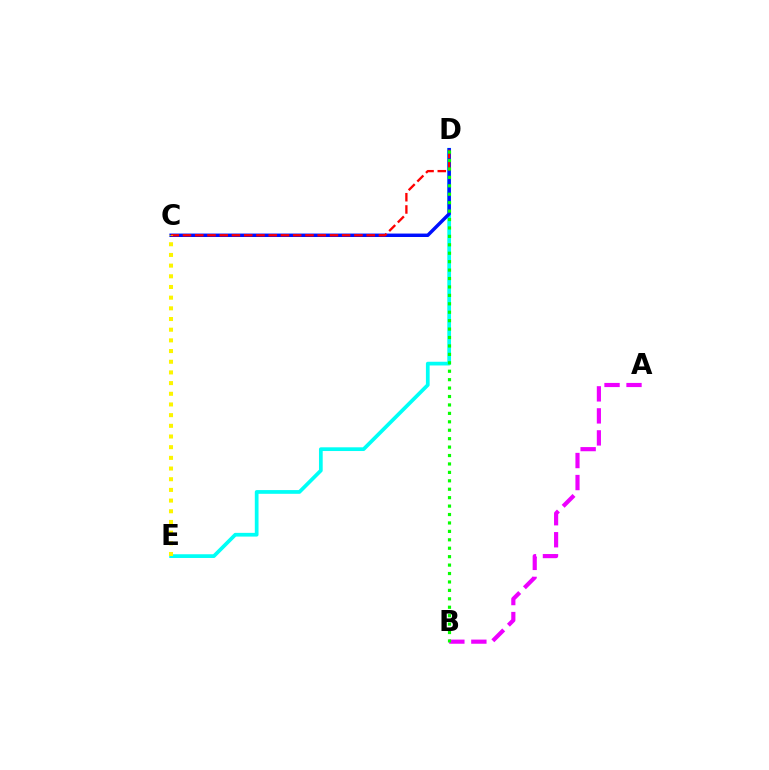{('D', 'E'): [{'color': '#00fff6', 'line_style': 'solid', 'thickness': 2.68}], ('C', 'D'): [{'color': '#0010ff', 'line_style': 'solid', 'thickness': 2.48}, {'color': '#ff0000', 'line_style': 'dashed', 'thickness': 1.66}], ('A', 'B'): [{'color': '#ee00ff', 'line_style': 'dashed', 'thickness': 2.99}], ('B', 'D'): [{'color': '#08ff00', 'line_style': 'dotted', 'thickness': 2.29}], ('C', 'E'): [{'color': '#fcf500', 'line_style': 'dotted', 'thickness': 2.9}]}